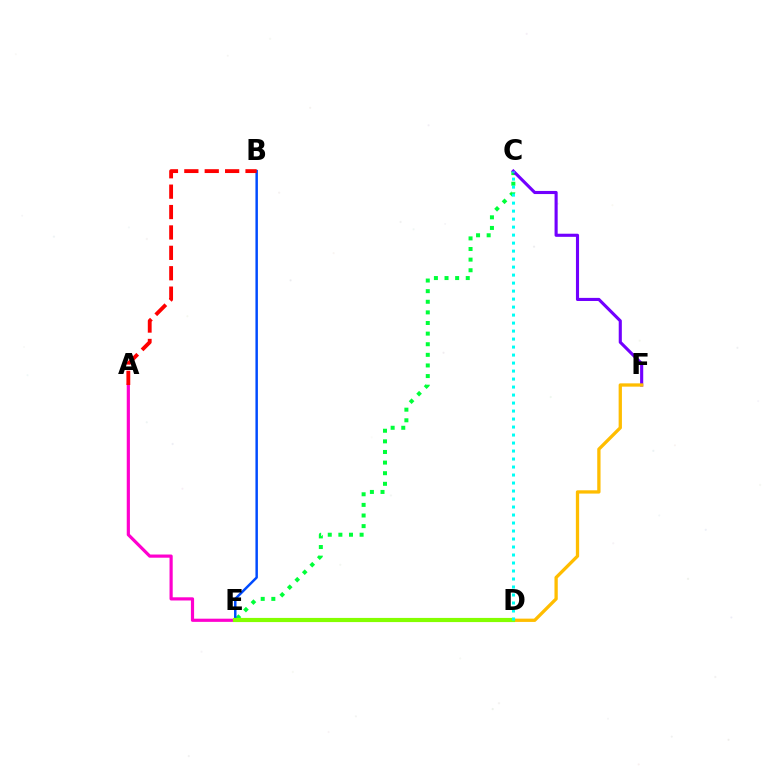{('C', 'E'): [{'color': '#00ff39', 'line_style': 'dotted', 'thickness': 2.88}], ('A', 'E'): [{'color': '#ff00cf', 'line_style': 'solid', 'thickness': 2.29}], ('B', 'E'): [{'color': '#004bff', 'line_style': 'solid', 'thickness': 1.78}], ('C', 'F'): [{'color': '#7200ff', 'line_style': 'solid', 'thickness': 2.24}], ('D', 'F'): [{'color': '#ffbd00', 'line_style': 'solid', 'thickness': 2.37}], ('A', 'B'): [{'color': '#ff0000', 'line_style': 'dashed', 'thickness': 2.77}], ('D', 'E'): [{'color': '#84ff00', 'line_style': 'solid', 'thickness': 2.99}], ('C', 'D'): [{'color': '#00fff6', 'line_style': 'dotted', 'thickness': 2.17}]}